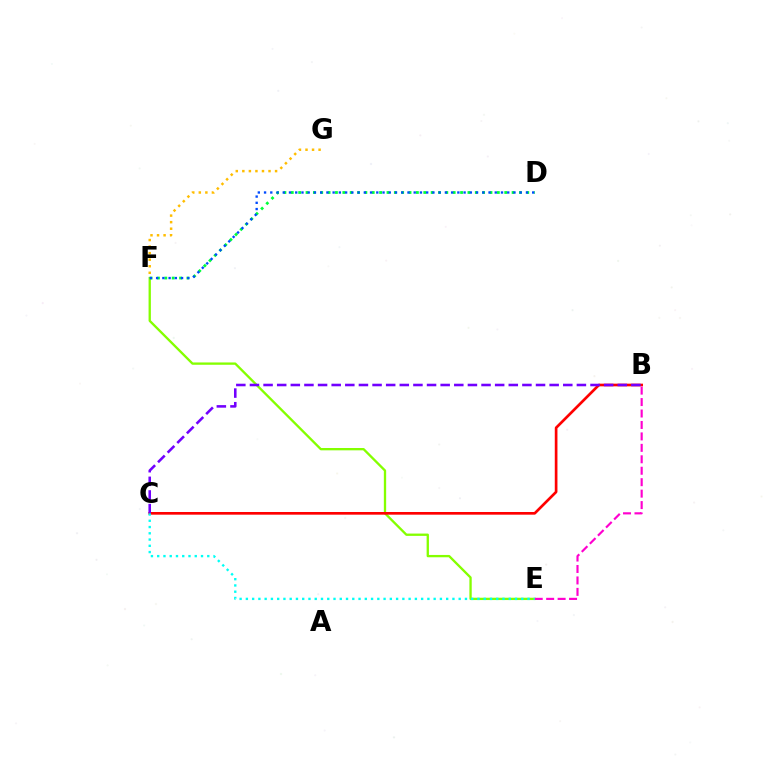{('E', 'F'): [{'color': '#84ff00', 'line_style': 'solid', 'thickness': 1.67}], ('D', 'F'): [{'color': '#00ff39', 'line_style': 'dotted', 'thickness': 2.0}, {'color': '#004bff', 'line_style': 'dotted', 'thickness': 1.69}], ('B', 'C'): [{'color': '#ff0000', 'line_style': 'solid', 'thickness': 1.93}, {'color': '#7200ff', 'line_style': 'dashed', 'thickness': 1.85}], ('B', 'E'): [{'color': '#ff00cf', 'line_style': 'dashed', 'thickness': 1.55}], ('C', 'E'): [{'color': '#00fff6', 'line_style': 'dotted', 'thickness': 1.7}], ('F', 'G'): [{'color': '#ffbd00', 'line_style': 'dotted', 'thickness': 1.78}]}